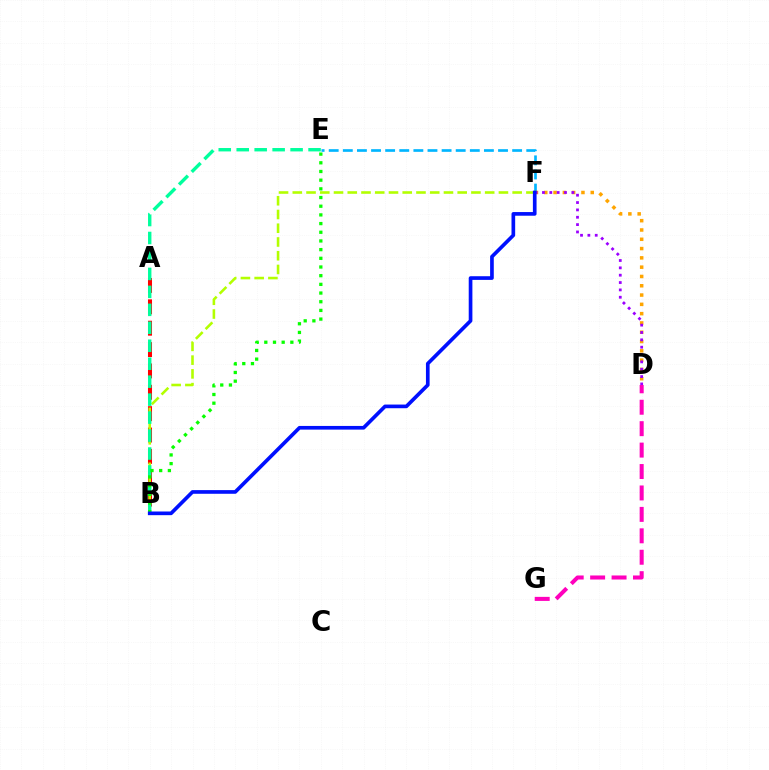{('A', 'B'): [{'color': '#ff0000', 'line_style': 'dashed', 'thickness': 2.9}], ('E', 'F'): [{'color': '#00b5ff', 'line_style': 'dashed', 'thickness': 1.92}], ('D', 'F'): [{'color': '#ffa500', 'line_style': 'dotted', 'thickness': 2.53}, {'color': '#9b00ff', 'line_style': 'dotted', 'thickness': 2.0}], ('B', 'F'): [{'color': '#b3ff00', 'line_style': 'dashed', 'thickness': 1.87}, {'color': '#0010ff', 'line_style': 'solid', 'thickness': 2.64}], ('B', 'E'): [{'color': '#00ff9d', 'line_style': 'dashed', 'thickness': 2.44}, {'color': '#08ff00', 'line_style': 'dotted', 'thickness': 2.36}], ('D', 'G'): [{'color': '#ff00bd', 'line_style': 'dashed', 'thickness': 2.91}]}